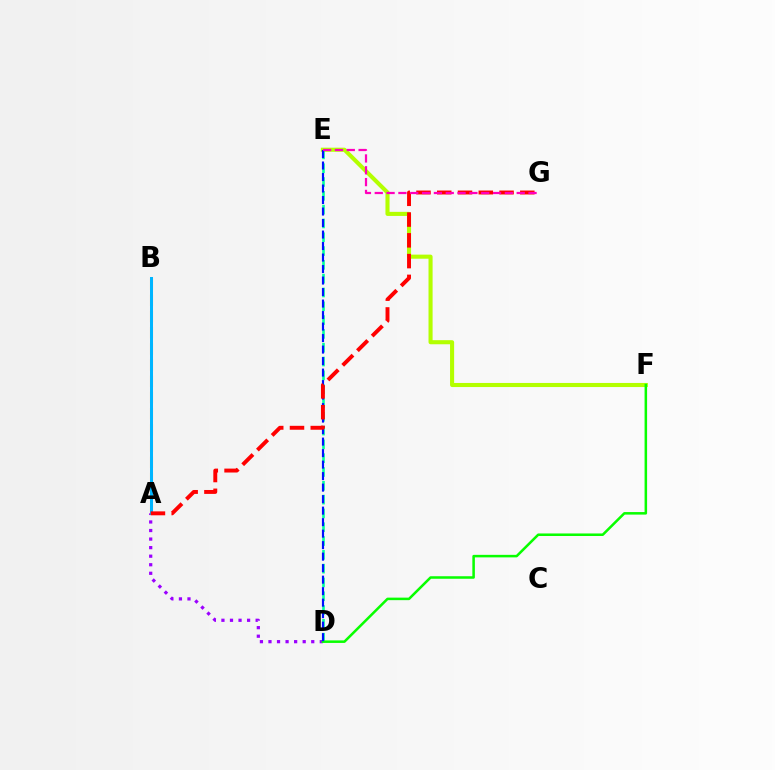{('E', 'F'): [{'color': '#b3ff00', 'line_style': 'solid', 'thickness': 2.94}], ('D', 'E'): [{'color': '#00ff9d', 'line_style': 'dashed', 'thickness': 1.88}, {'color': '#0010ff', 'line_style': 'dashed', 'thickness': 1.56}], ('A', 'D'): [{'color': '#9b00ff', 'line_style': 'dotted', 'thickness': 2.32}], ('A', 'B'): [{'color': '#ffa500', 'line_style': 'dashed', 'thickness': 2.2}, {'color': '#00b5ff', 'line_style': 'solid', 'thickness': 2.17}], ('D', 'F'): [{'color': '#08ff00', 'line_style': 'solid', 'thickness': 1.82}], ('A', 'G'): [{'color': '#ff0000', 'line_style': 'dashed', 'thickness': 2.82}], ('E', 'G'): [{'color': '#ff00bd', 'line_style': 'dashed', 'thickness': 1.61}]}